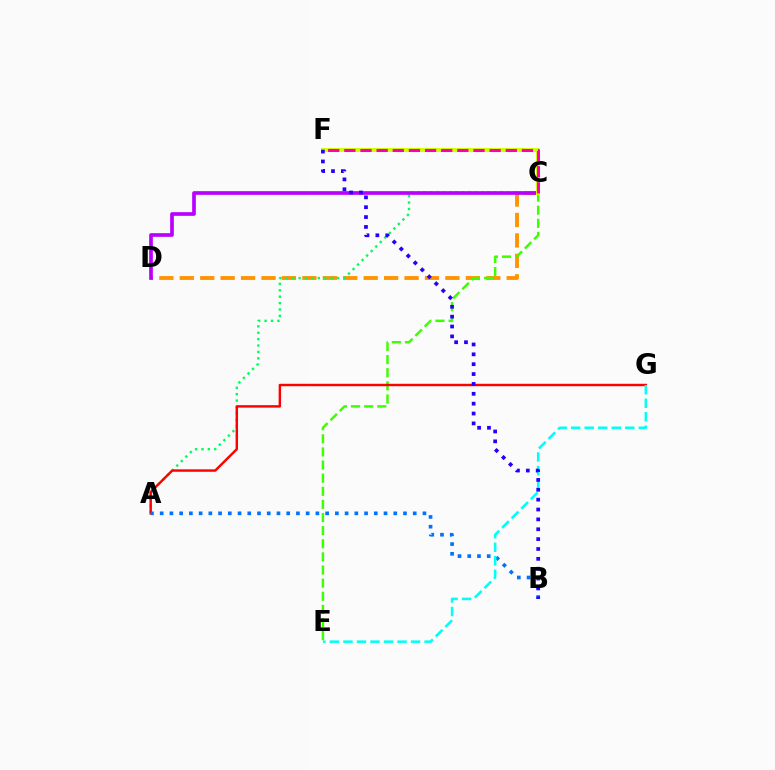{('C', 'D'): [{'color': '#ff9400', 'line_style': 'dashed', 'thickness': 2.78}, {'color': '#b900ff', 'line_style': 'solid', 'thickness': 2.64}], ('A', 'C'): [{'color': '#00ff5c', 'line_style': 'dotted', 'thickness': 1.74}], ('C', 'E'): [{'color': '#3dff00', 'line_style': 'dashed', 'thickness': 1.78}], ('A', 'G'): [{'color': '#ff0000', 'line_style': 'solid', 'thickness': 1.75}], ('A', 'B'): [{'color': '#0074ff', 'line_style': 'dotted', 'thickness': 2.64}], ('C', 'F'): [{'color': '#d1ff00', 'line_style': 'solid', 'thickness': 2.87}, {'color': '#ff00ac', 'line_style': 'dashed', 'thickness': 2.19}], ('E', 'G'): [{'color': '#00fff6', 'line_style': 'dashed', 'thickness': 1.84}], ('B', 'F'): [{'color': '#2500ff', 'line_style': 'dotted', 'thickness': 2.68}]}